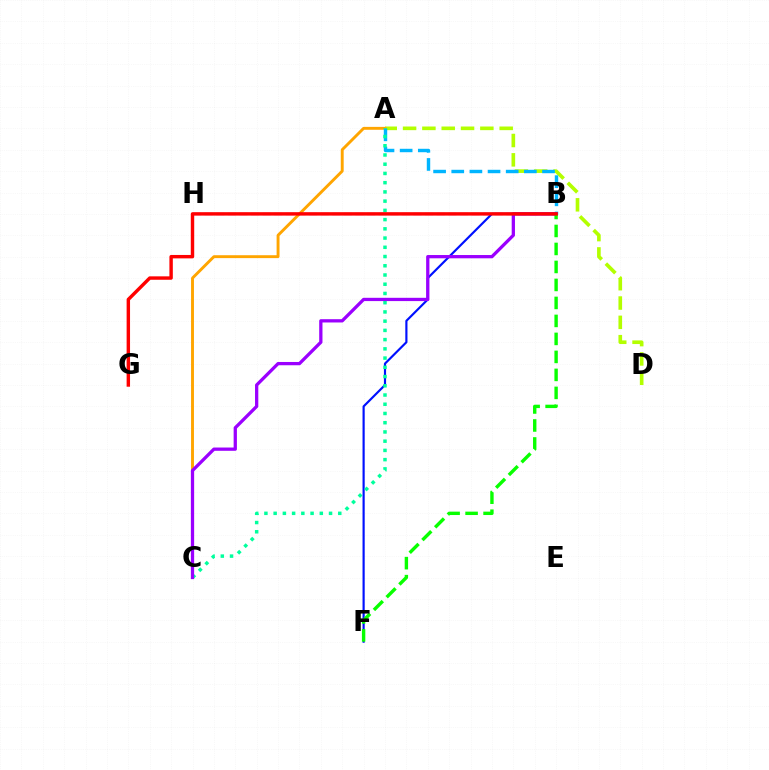{('A', 'D'): [{'color': '#b3ff00', 'line_style': 'dashed', 'thickness': 2.62}], ('B', 'H'): [{'color': '#ff00bd', 'line_style': 'dashed', 'thickness': 1.58}], ('A', 'C'): [{'color': '#ffa500', 'line_style': 'solid', 'thickness': 2.09}, {'color': '#00ff9d', 'line_style': 'dotted', 'thickness': 2.51}], ('A', 'B'): [{'color': '#00b5ff', 'line_style': 'dashed', 'thickness': 2.47}], ('B', 'F'): [{'color': '#0010ff', 'line_style': 'solid', 'thickness': 1.56}, {'color': '#08ff00', 'line_style': 'dashed', 'thickness': 2.44}], ('B', 'C'): [{'color': '#9b00ff', 'line_style': 'solid', 'thickness': 2.36}], ('B', 'G'): [{'color': '#ff0000', 'line_style': 'solid', 'thickness': 2.46}]}